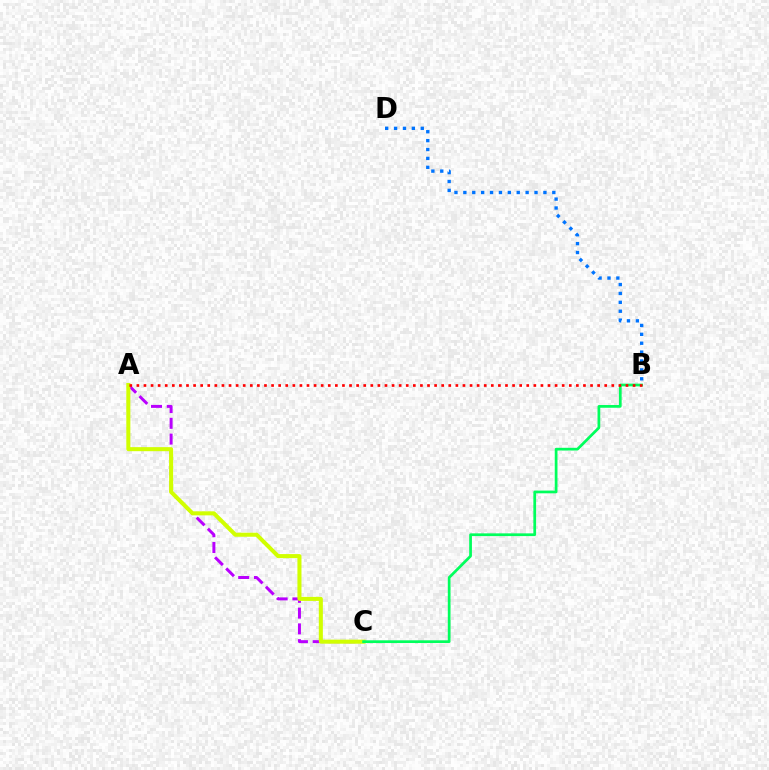{('A', 'C'): [{'color': '#b900ff', 'line_style': 'dashed', 'thickness': 2.14}, {'color': '#d1ff00', 'line_style': 'solid', 'thickness': 2.91}], ('B', 'C'): [{'color': '#00ff5c', 'line_style': 'solid', 'thickness': 1.97}], ('A', 'B'): [{'color': '#ff0000', 'line_style': 'dotted', 'thickness': 1.93}], ('B', 'D'): [{'color': '#0074ff', 'line_style': 'dotted', 'thickness': 2.42}]}